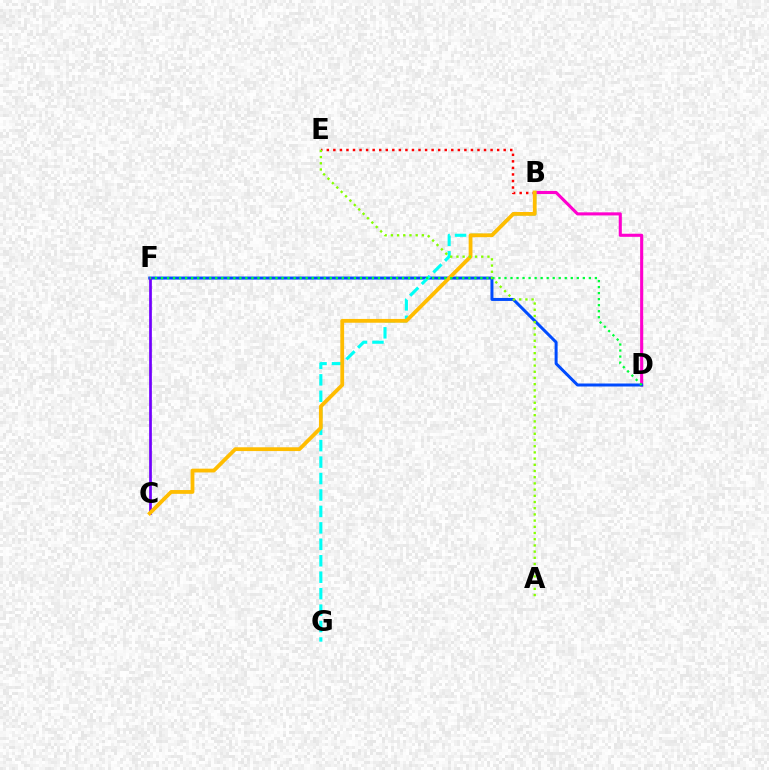{('B', 'E'): [{'color': '#ff0000', 'line_style': 'dotted', 'thickness': 1.78}], ('B', 'D'): [{'color': '#ff00cf', 'line_style': 'solid', 'thickness': 2.23}], ('D', 'F'): [{'color': '#004bff', 'line_style': 'solid', 'thickness': 2.15}, {'color': '#00ff39', 'line_style': 'dotted', 'thickness': 1.64}], ('C', 'F'): [{'color': '#7200ff', 'line_style': 'solid', 'thickness': 1.96}], ('B', 'G'): [{'color': '#00fff6', 'line_style': 'dashed', 'thickness': 2.23}], ('B', 'C'): [{'color': '#ffbd00', 'line_style': 'solid', 'thickness': 2.73}], ('A', 'E'): [{'color': '#84ff00', 'line_style': 'dotted', 'thickness': 1.69}]}